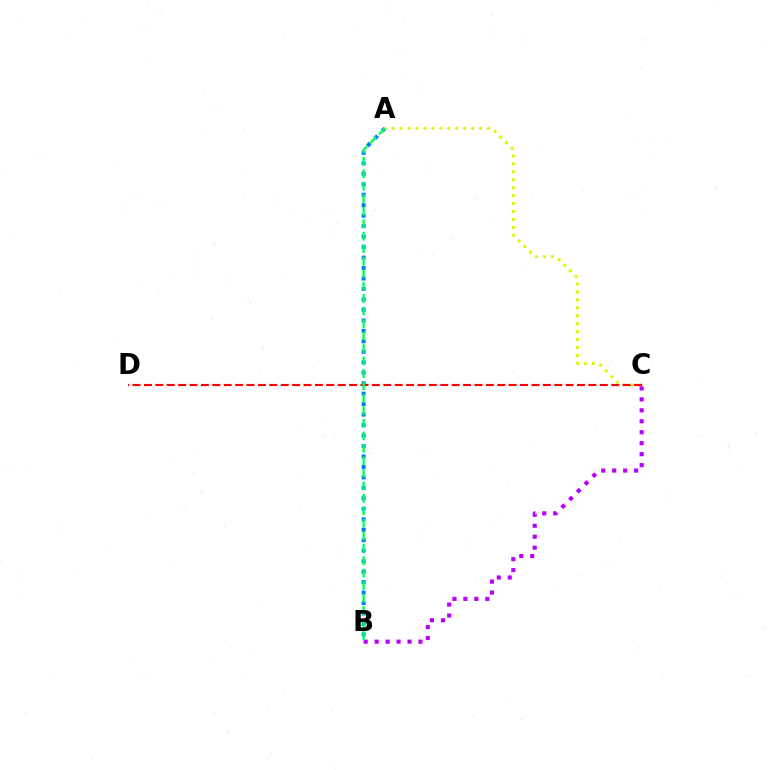{('A', 'B'): [{'color': '#0074ff', 'line_style': 'dotted', 'thickness': 2.84}, {'color': '#00ff5c', 'line_style': 'dashed', 'thickness': 1.7}], ('A', 'C'): [{'color': '#d1ff00', 'line_style': 'dotted', 'thickness': 2.16}], ('B', 'C'): [{'color': '#b900ff', 'line_style': 'dotted', 'thickness': 2.98}], ('C', 'D'): [{'color': '#ff0000', 'line_style': 'dashed', 'thickness': 1.55}]}